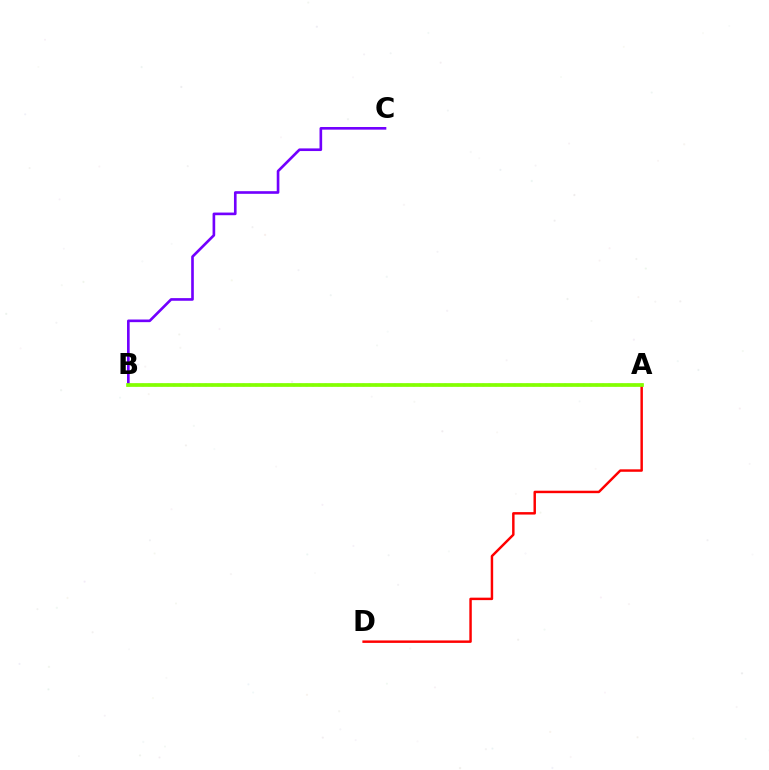{('A', 'B'): [{'color': '#00fff6', 'line_style': 'dotted', 'thickness': 1.71}, {'color': '#84ff00', 'line_style': 'solid', 'thickness': 2.67}], ('A', 'D'): [{'color': '#ff0000', 'line_style': 'solid', 'thickness': 1.77}], ('B', 'C'): [{'color': '#7200ff', 'line_style': 'solid', 'thickness': 1.9}]}